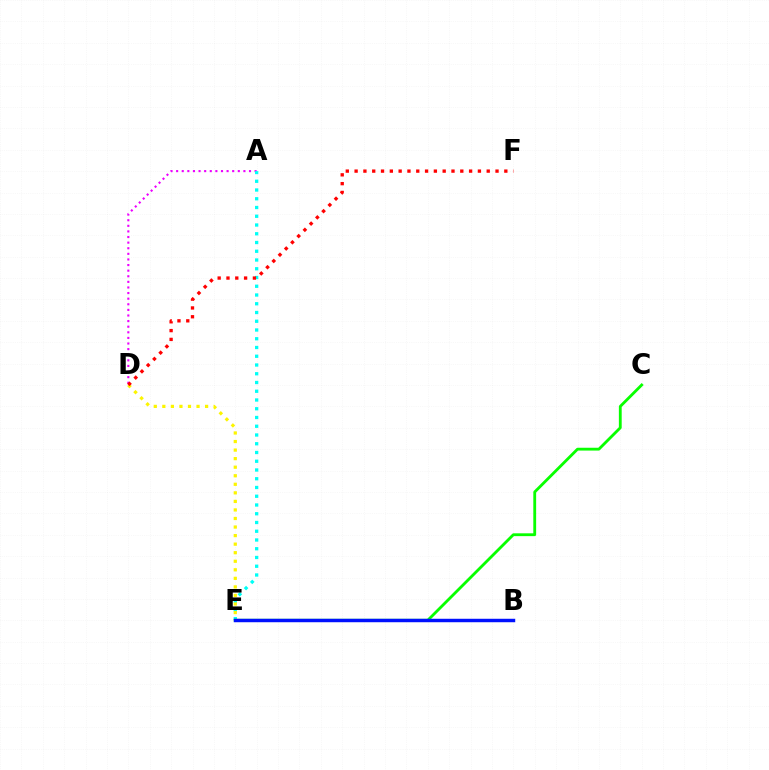{('A', 'D'): [{'color': '#ee00ff', 'line_style': 'dotted', 'thickness': 1.52}], ('A', 'E'): [{'color': '#00fff6', 'line_style': 'dotted', 'thickness': 2.38}], ('C', 'E'): [{'color': '#08ff00', 'line_style': 'solid', 'thickness': 2.04}], ('D', 'E'): [{'color': '#fcf500', 'line_style': 'dotted', 'thickness': 2.32}], ('B', 'E'): [{'color': '#0010ff', 'line_style': 'solid', 'thickness': 2.49}], ('D', 'F'): [{'color': '#ff0000', 'line_style': 'dotted', 'thickness': 2.39}]}